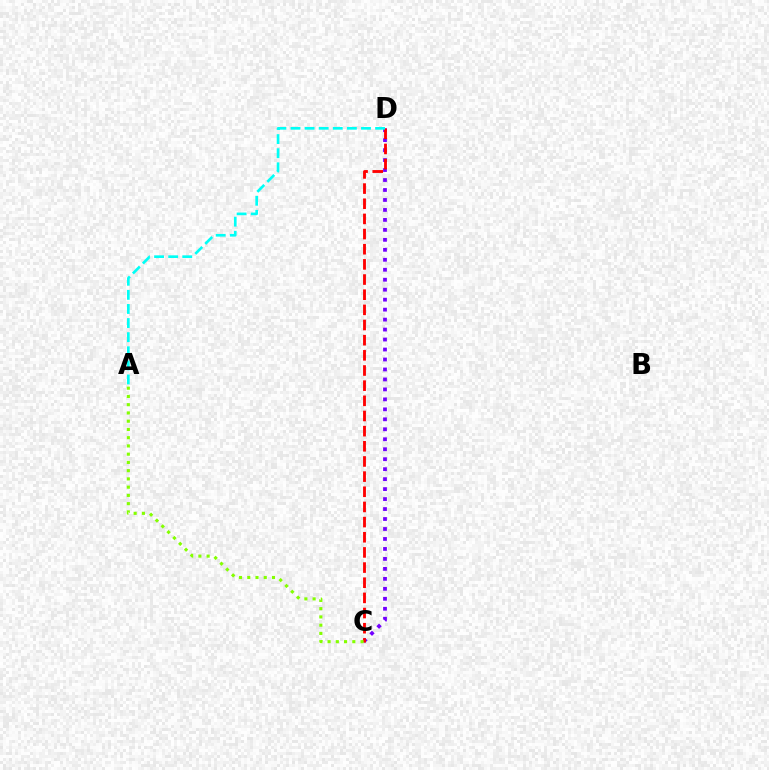{('C', 'D'): [{'color': '#7200ff', 'line_style': 'dotted', 'thickness': 2.71}, {'color': '#ff0000', 'line_style': 'dashed', 'thickness': 2.06}], ('A', 'D'): [{'color': '#00fff6', 'line_style': 'dashed', 'thickness': 1.92}], ('A', 'C'): [{'color': '#84ff00', 'line_style': 'dotted', 'thickness': 2.24}]}